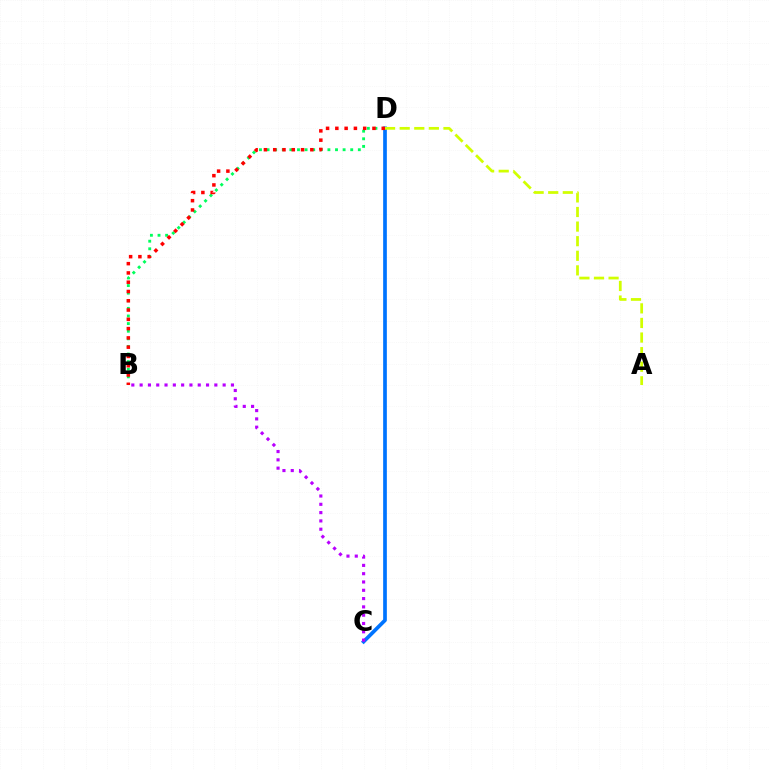{('B', 'D'): [{'color': '#00ff5c', 'line_style': 'dotted', 'thickness': 2.07}, {'color': '#ff0000', 'line_style': 'dotted', 'thickness': 2.52}], ('C', 'D'): [{'color': '#0074ff', 'line_style': 'solid', 'thickness': 2.66}], ('A', 'D'): [{'color': '#d1ff00', 'line_style': 'dashed', 'thickness': 1.98}], ('B', 'C'): [{'color': '#b900ff', 'line_style': 'dotted', 'thickness': 2.26}]}